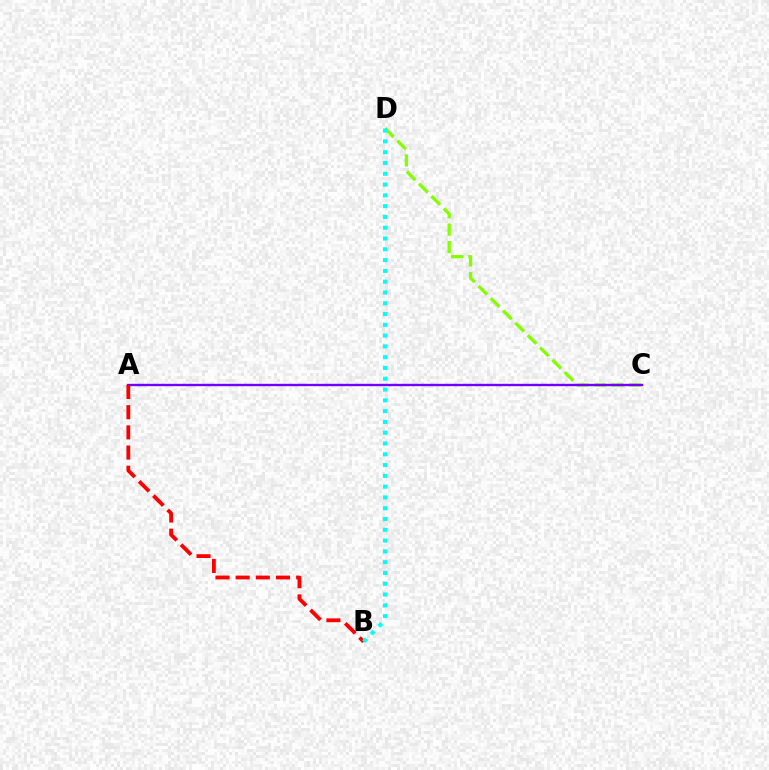{('C', 'D'): [{'color': '#84ff00', 'line_style': 'dashed', 'thickness': 2.36}], ('A', 'C'): [{'color': '#7200ff', 'line_style': 'solid', 'thickness': 1.71}], ('A', 'B'): [{'color': '#ff0000', 'line_style': 'dashed', 'thickness': 2.74}], ('B', 'D'): [{'color': '#00fff6', 'line_style': 'dotted', 'thickness': 2.93}]}